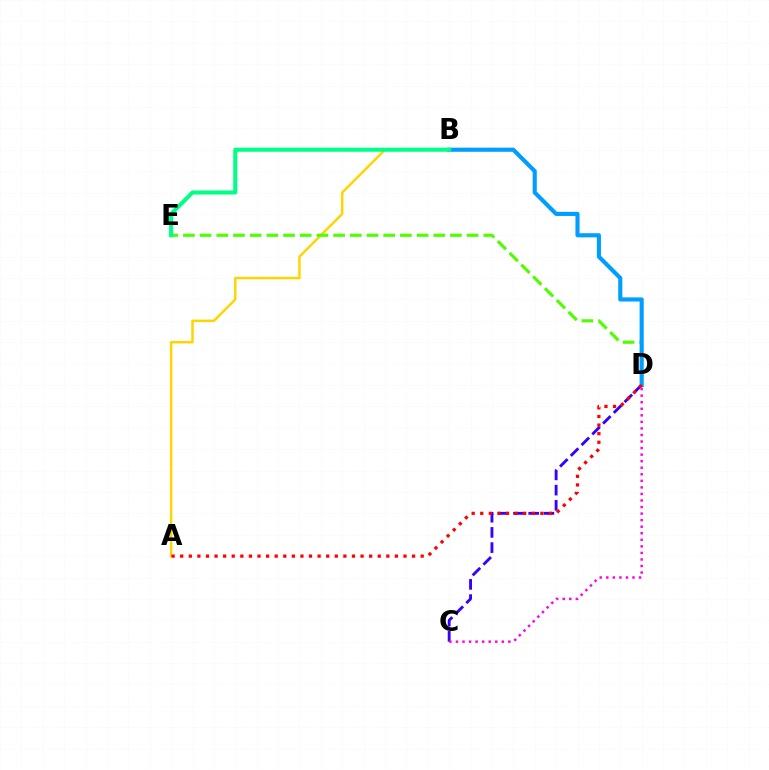{('A', 'B'): [{'color': '#ffd500', 'line_style': 'solid', 'thickness': 1.77}], ('C', 'D'): [{'color': '#3700ff', 'line_style': 'dashed', 'thickness': 2.07}, {'color': '#ff00ed', 'line_style': 'dotted', 'thickness': 1.78}], ('D', 'E'): [{'color': '#4fff00', 'line_style': 'dashed', 'thickness': 2.27}], ('B', 'D'): [{'color': '#009eff', 'line_style': 'solid', 'thickness': 2.97}], ('B', 'E'): [{'color': '#00ff86', 'line_style': 'solid', 'thickness': 2.92}], ('A', 'D'): [{'color': '#ff0000', 'line_style': 'dotted', 'thickness': 2.33}]}